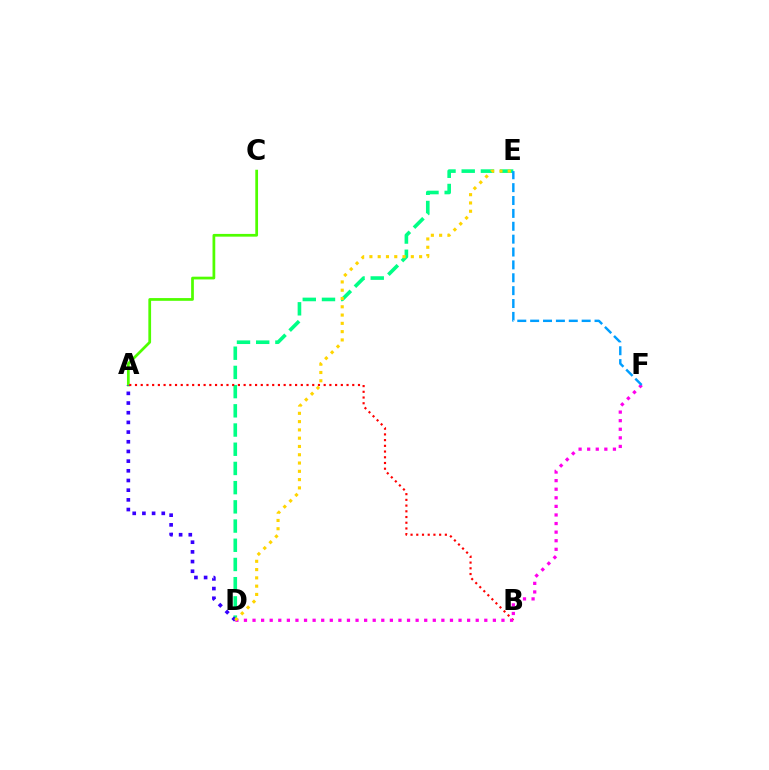{('D', 'E'): [{'color': '#00ff86', 'line_style': 'dashed', 'thickness': 2.61}, {'color': '#ffd500', 'line_style': 'dotted', 'thickness': 2.25}], ('A', 'C'): [{'color': '#4fff00', 'line_style': 'solid', 'thickness': 1.97}], ('A', 'D'): [{'color': '#3700ff', 'line_style': 'dotted', 'thickness': 2.63}], ('A', 'B'): [{'color': '#ff0000', 'line_style': 'dotted', 'thickness': 1.55}], ('D', 'F'): [{'color': '#ff00ed', 'line_style': 'dotted', 'thickness': 2.33}], ('E', 'F'): [{'color': '#009eff', 'line_style': 'dashed', 'thickness': 1.75}]}